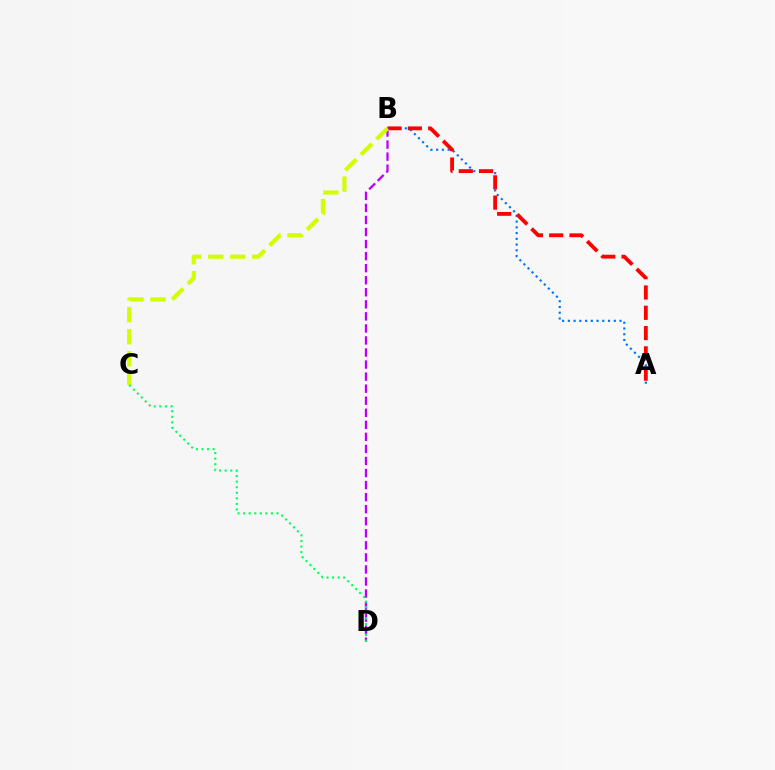{('A', 'B'): [{'color': '#0074ff', 'line_style': 'dotted', 'thickness': 1.56}, {'color': '#ff0000', 'line_style': 'dashed', 'thickness': 2.76}], ('B', 'D'): [{'color': '#b900ff', 'line_style': 'dashed', 'thickness': 1.64}], ('B', 'C'): [{'color': '#d1ff00', 'line_style': 'dashed', 'thickness': 2.99}], ('C', 'D'): [{'color': '#00ff5c', 'line_style': 'dotted', 'thickness': 1.51}]}